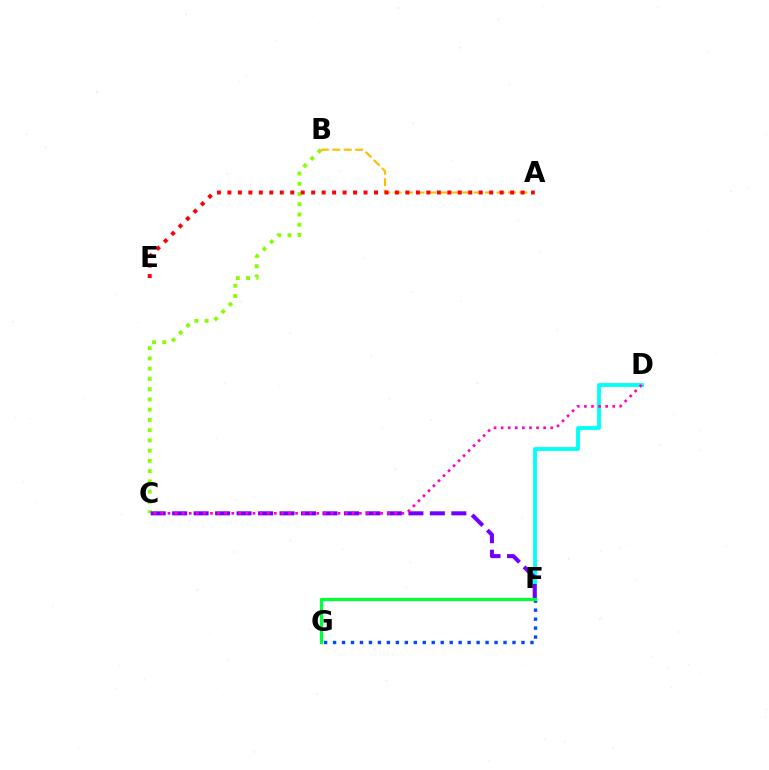{('D', 'F'): [{'color': '#00fff6', 'line_style': 'solid', 'thickness': 2.74}], ('F', 'G'): [{'color': '#004bff', 'line_style': 'dotted', 'thickness': 2.44}, {'color': '#00ff39', 'line_style': 'solid', 'thickness': 2.36}], ('B', 'C'): [{'color': '#84ff00', 'line_style': 'dotted', 'thickness': 2.78}], ('C', 'F'): [{'color': '#7200ff', 'line_style': 'dashed', 'thickness': 2.92}], ('A', 'B'): [{'color': '#ffbd00', 'line_style': 'dashed', 'thickness': 1.55}], ('A', 'E'): [{'color': '#ff0000', 'line_style': 'dotted', 'thickness': 2.85}], ('C', 'D'): [{'color': '#ff00cf', 'line_style': 'dotted', 'thickness': 1.93}]}